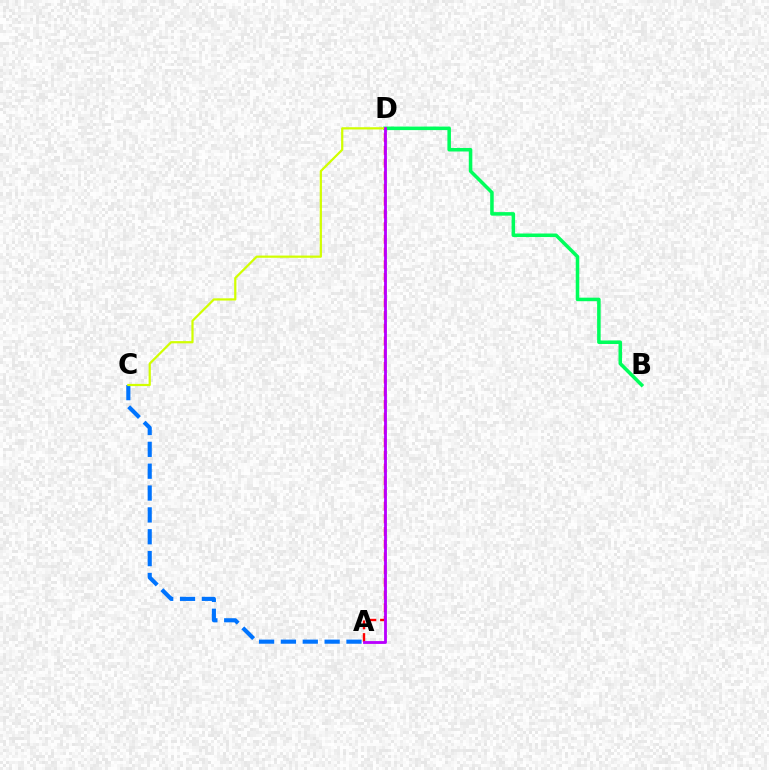{('B', 'D'): [{'color': '#00ff5c', 'line_style': 'solid', 'thickness': 2.55}], ('A', 'C'): [{'color': '#0074ff', 'line_style': 'dashed', 'thickness': 2.97}], ('A', 'D'): [{'color': '#ff0000', 'line_style': 'dashed', 'thickness': 1.73}, {'color': '#b900ff', 'line_style': 'solid', 'thickness': 2.04}], ('C', 'D'): [{'color': '#d1ff00', 'line_style': 'solid', 'thickness': 1.6}]}